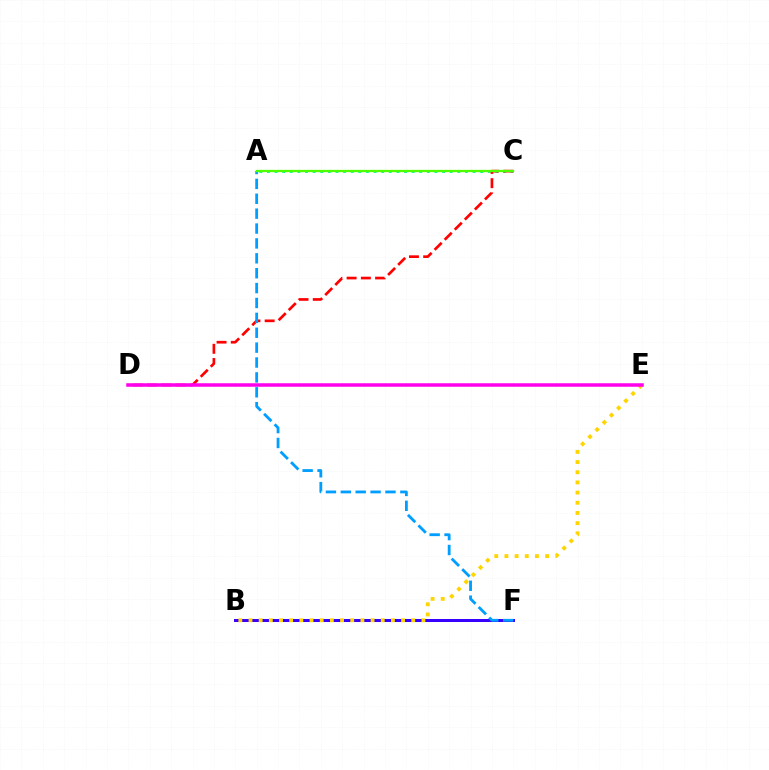{('B', 'F'): [{'color': '#3700ff', 'line_style': 'solid', 'thickness': 2.15}], ('A', 'C'): [{'color': '#00ff86', 'line_style': 'dotted', 'thickness': 2.07}, {'color': '#4fff00', 'line_style': 'solid', 'thickness': 1.64}], ('B', 'E'): [{'color': '#ffd500', 'line_style': 'dotted', 'thickness': 2.76}], ('C', 'D'): [{'color': '#ff0000', 'line_style': 'dashed', 'thickness': 1.93}], ('A', 'F'): [{'color': '#009eff', 'line_style': 'dashed', 'thickness': 2.02}], ('D', 'E'): [{'color': '#ff00ed', 'line_style': 'solid', 'thickness': 2.53}]}